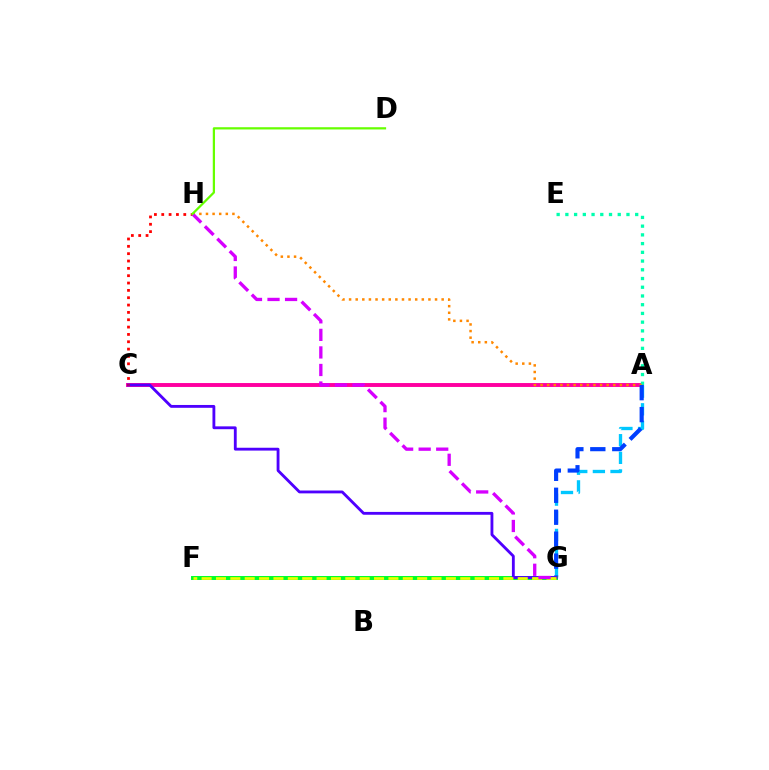{('A', 'C'): [{'color': '#ff00a0', 'line_style': 'solid', 'thickness': 2.82}], ('A', 'E'): [{'color': '#00ffaf', 'line_style': 'dotted', 'thickness': 2.37}], ('A', 'H'): [{'color': '#ff8800', 'line_style': 'dotted', 'thickness': 1.8}], ('A', 'G'): [{'color': '#00c7ff', 'line_style': 'dashed', 'thickness': 2.4}, {'color': '#003fff', 'line_style': 'dashed', 'thickness': 2.98}], ('F', 'G'): [{'color': '#00ff27', 'line_style': 'solid', 'thickness': 2.85}, {'color': '#eeff00', 'line_style': 'dashed', 'thickness': 1.95}], ('C', 'G'): [{'color': '#4f00ff', 'line_style': 'solid', 'thickness': 2.04}], ('C', 'H'): [{'color': '#ff0000', 'line_style': 'dotted', 'thickness': 1.99}], ('G', 'H'): [{'color': '#d600ff', 'line_style': 'dashed', 'thickness': 2.38}], ('D', 'H'): [{'color': '#66ff00', 'line_style': 'solid', 'thickness': 1.61}]}